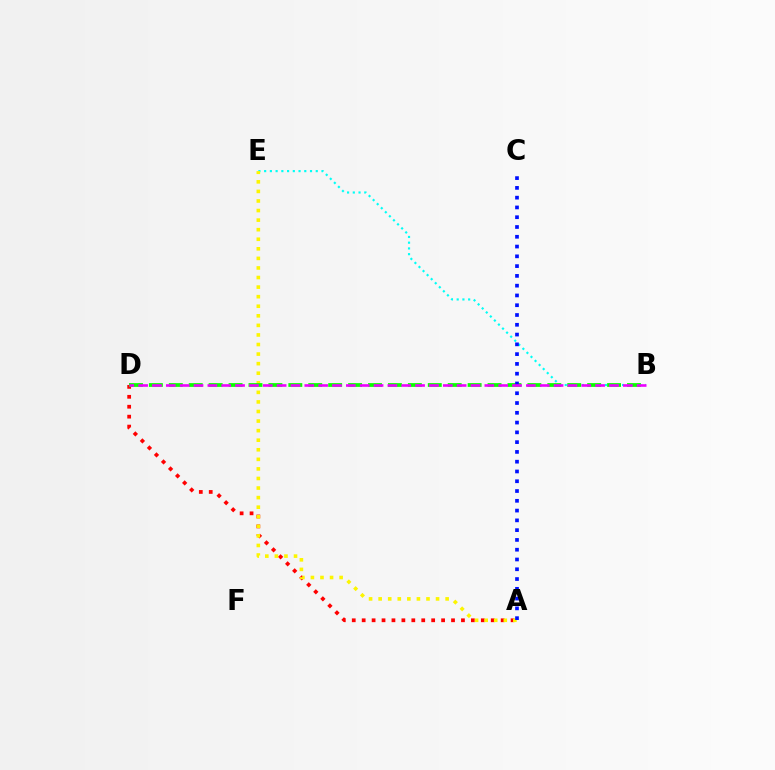{('A', 'D'): [{'color': '#ff0000', 'line_style': 'dotted', 'thickness': 2.7}], ('B', 'E'): [{'color': '#00fff6', 'line_style': 'dotted', 'thickness': 1.56}], ('A', 'E'): [{'color': '#fcf500', 'line_style': 'dotted', 'thickness': 2.6}], ('B', 'D'): [{'color': '#08ff00', 'line_style': 'dashed', 'thickness': 2.71}, {'color': '#ee00ff', 'line_style': 'dashed', 'thickness': 1.88}], ('A', 'C'): [{'color': '#0010ff', 'line_style': 'dotted', 'thickness': 2.66}]}